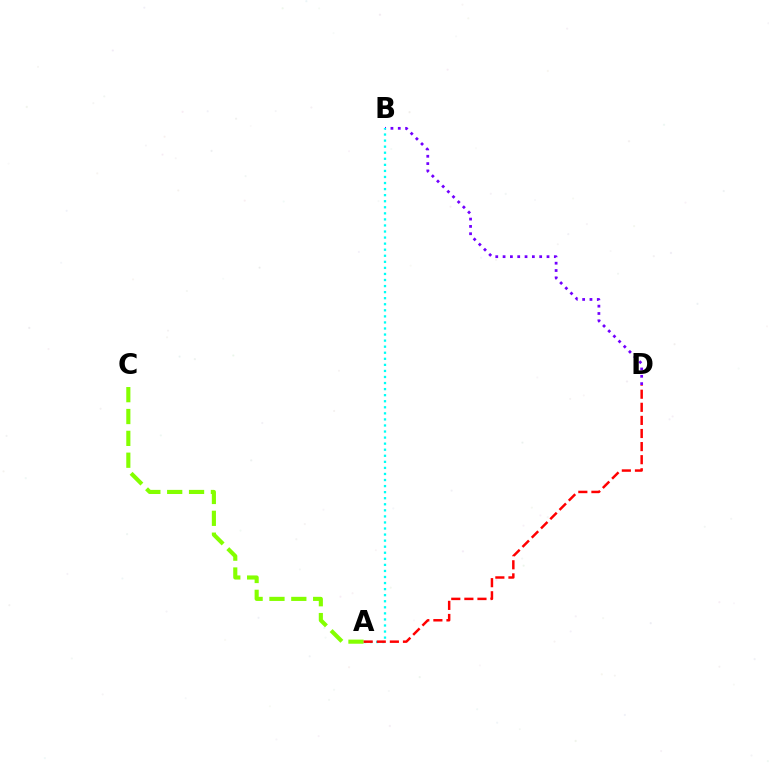{('A', 'C'): [{'color': '#84ff00', 'line_style': 'dashed', 'thickness': 2.97}], ('B', 'D'): [{'color': '#7200ff', 'line_style': 'dotted', 'thickness': 1.99}], ('A', 'B'): [{'color': '#00fff6', 'line_style': 'dotted', 'thickness': 1.65}], ('A', 'D'): [{'color': '#ff0000', 'line_style': 'dashed', 'thickness': 1.78}]}